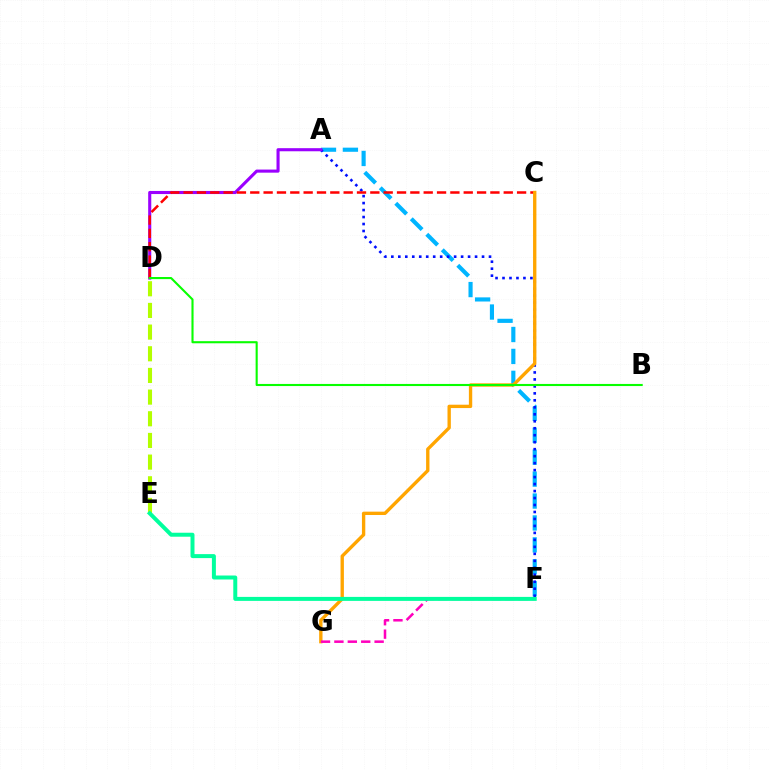{('A', 'F'): [{'color': '#00b5ff', 'line_style': 'dashed', 'thickness': 2.98}, {'color': '#0010ff', 'line_style': 'dotted', 'thickness': 1.9}], ('A', 'D'): [{'color': '#9b00ff', 'line_style': 'solid', 'thickness': 2.23}], ('C', 'D'): [{'color': '#ff0000', 'line_style': 'dashed', 'thickness': 1.81}], ('C', 'G'): [{'color': '#ffa500', 'line_style': 'solid', 'thickness': 2.41}], ('B', 'D'): [{'color': '#08ff00', 'line_style': 'solid', 'thickness': 1.52}], ('D', 'E'): [{'color': '#b3ff00', 'line_style': 'dashed', 'thickness': 2.94}], ('F', 'G'): [{'color': '#ff00bd', 'line_style': 'dashed', 'thickness': 1.82}], ('E', 'F'): [{'color': '#00ff9d', 'line_style': 'solid', 'thickness': 2.86}]}